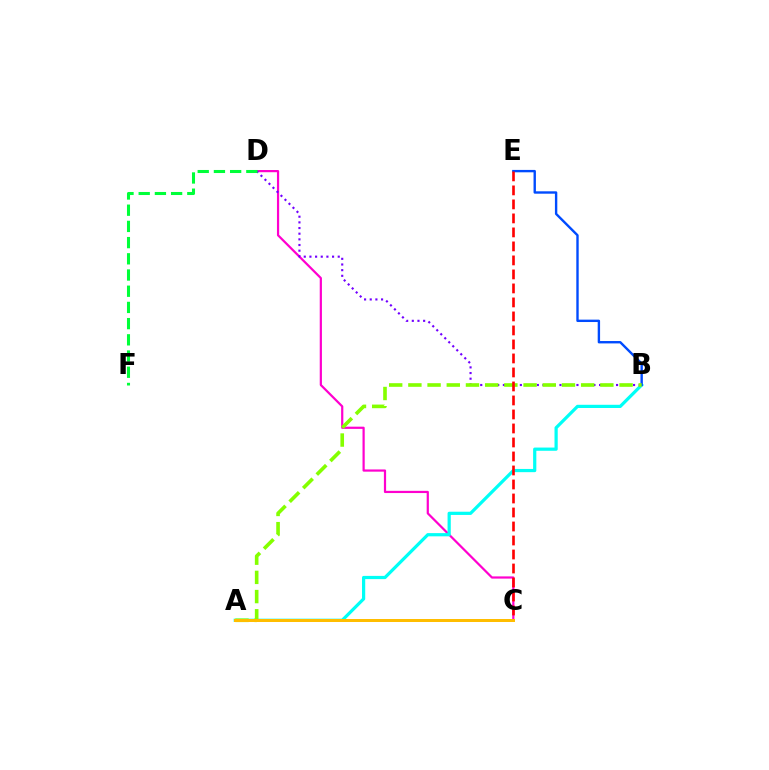{('C', 'D'): [{'color': '#ff00cf', 'line_style': 'solid', 'thickness': 1.59}], ('A', 'B'): [{'color': '#00fff6', 'line_style': 'solid', 'thickness': 2.32}, {'color': '#84ff00', 'line_style': 'dashed', 'thickness': 2.61}], ('B', 'E'): [{'color': '#004bff', 'line_style': 'solid', 'thickness': 1.72}], ('B', 'D'): [{'color': '#7200ff', 'line_style': 'dotted', 'thickness': 1.54}], ('C', 'E'): [{'color': '#ff0000', 'line_style': 'dashed', 'thickness': 1.9}], ('A', 'C'): [{'color': '#ffbd00', 'line_style': 'solid', 'thickness': 2.15}], ('D', 'F'): [{'color': '#00ff39', 'line_style': 'dashed', 'thickness': 2.2}]}